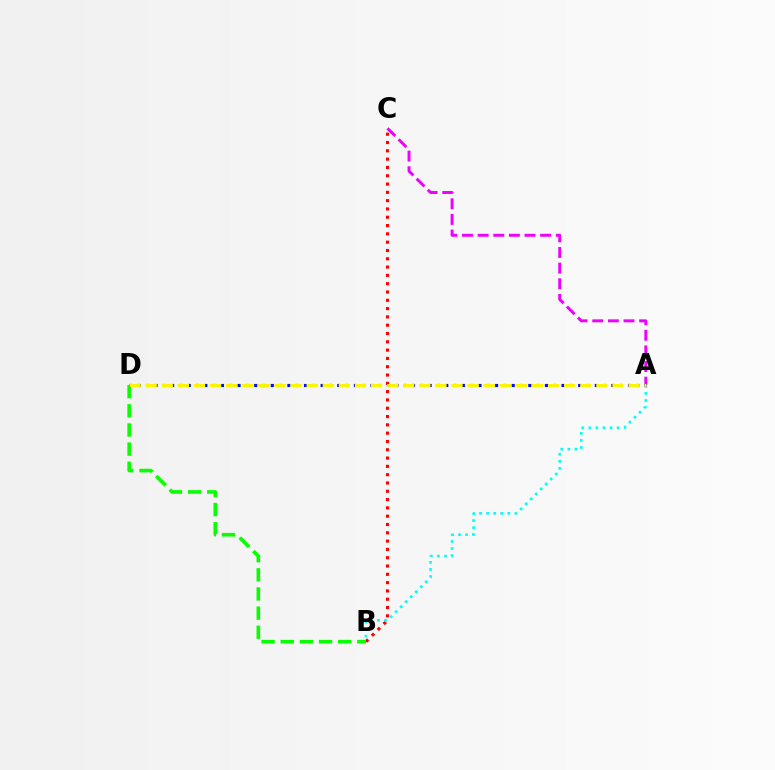{('A', 'C'): [{'color': '#ee00ff', 'line_style': 'dashed', 'thickness': 2.12}], ('B', 'C'): [{'color': '#ff0000', 'line_style': 'dotted', 'thickness': 2.26}], ('B', 'D'): [{'color': '#08ff00', 'line_style': 'dashed', 'thickness': 2.6}], ('A', 'B'): [{'color': '#00fff6', 'line_style': 'dotted', 'thickness': 1.92}], ('A', 'D'): [{'color': '#0010ff', 'line_style': 'dotted', 'thickness': 2.26}, {'color': '#fcf500', 'line_style': 'dashed', 'thickness': 2.19}]}